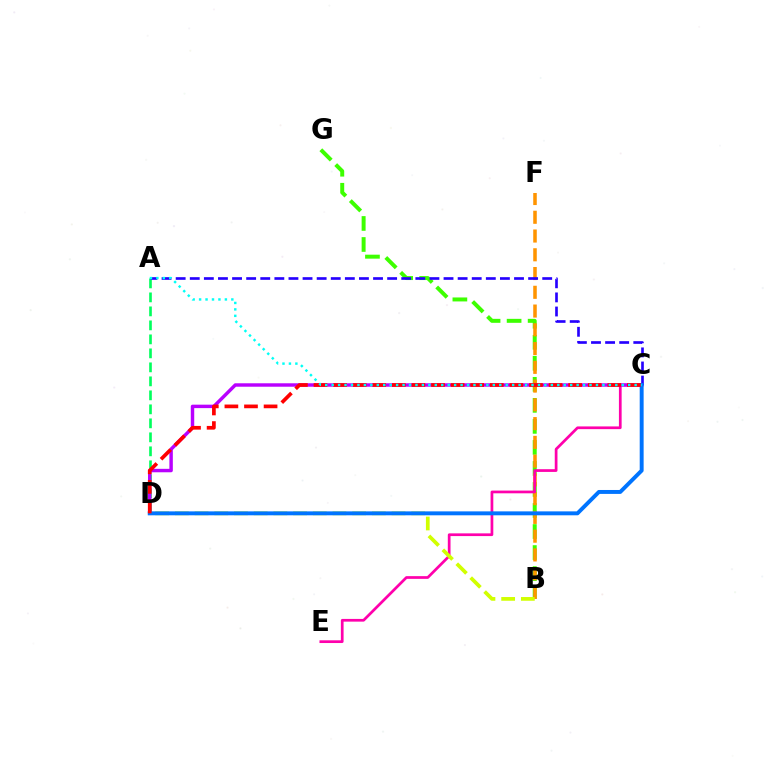{('B', 'G'): [{'color': '#3dff00', 'line_style': 'dashed', 'thickness': 2.86}], ('B', 'F'): [{'color': '#ff9400', 'line_style': 'dashed', 'thickness': 2.55}], ('C', 'E'): [{'color': '#ff00ac', 'line_style': 'solid', 'thickness': 1.96}], ('A', 'D'): [{'color': '#00ff5c', 'line_style': 'dashed', 'thickness': 1.9}], ('C', 'D'): [{'color': '#b900ff', 'line_style': 'solid', 'thickness': 2.48}, {'color': '#0074ff', 'line_style': 'solid', 'thickness': 2.83}, {'color': '#ff0000', 'line_style': 'dashed', 'thickness': 2.66}], ('B', 'D'): [{'color': '#d1ff00', 'line_style': 'dashed', 'thickness': 2.68}], ('A', 'C'): [{'color': '#2500ff', 'line_style': 'dashed', 'thickness': 1.92}, {'color': '#00fff6', 'line_style': 'dotted', 'thickness': 1.75}]}